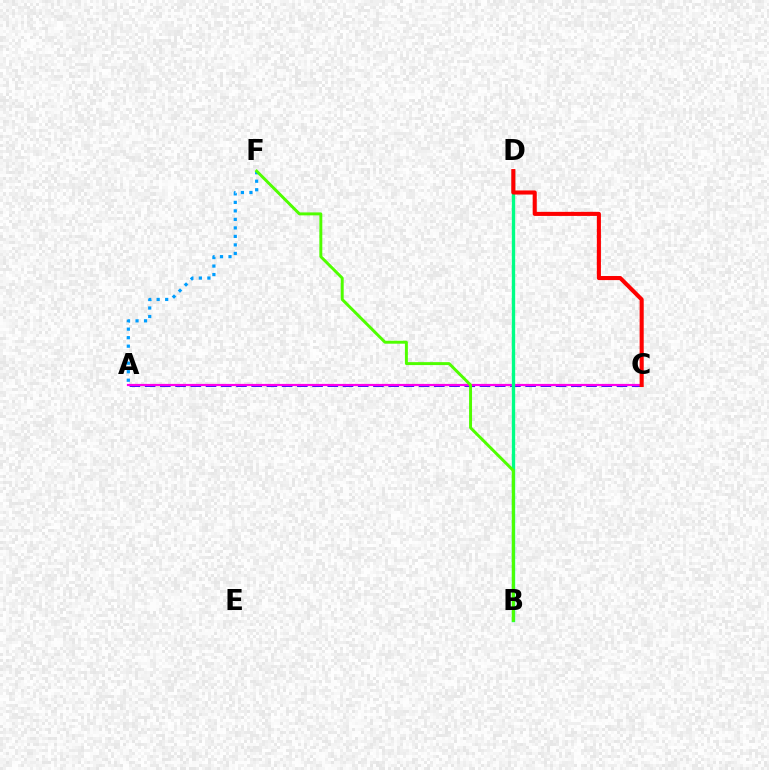{('A', 'F'): [{'color': '#009eff', 'line_style': 'dotted', 'thickness': 2.31}], ('A', 'C'): [{'color': '#3700ff', 'line_style': 'dashed', 'thickness': 2.07}, {'color': '#ff00ed', 'line_style': 'solid', 'thickness': 1.58}], ('B', 'D'): [{'color': '#ffd500', 'line_style': 'solid', 'thickness': 1.99}, {'color': '#00ff86', 'line_style': 'solid', 'thickness': 2.42}], ('C', 'D'): [{'color': '#ff0000', 'line_style': 'solid', 'thickness': 2.94}], ('B', 'F'): [{'color': '#4fff00', 'line_style': 'solid', 'thickness': 2.12}]}